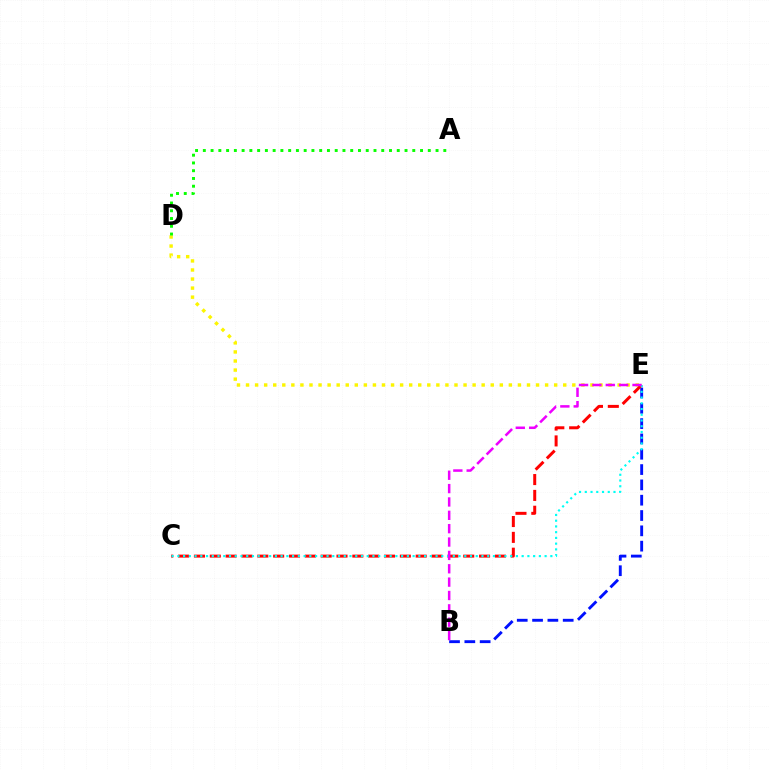{('D', 'E'): [{'color': '#fcf500', 'line_style': 'dotted', 'thickness': 2.46}], ('A', 'D'): [{'color': '#08ff00', 'line_style': 'dotted', 'thickness': 2.11}], ('B', 'E'): [{'color': '#0010ff', 'line_style': 'dashed', 'thickness': 2.08}, {'color': '#ee00ff', 'line_style': 'dashed', 'thickness': 1.81}], ('C', 'E'): [{'color': '#ff0000', 'line_style': 'dashed', 'thickness': 2.15}, {'color': '#00fff6', 'line_style': 'dotted', 'thickness': 1.56}]}